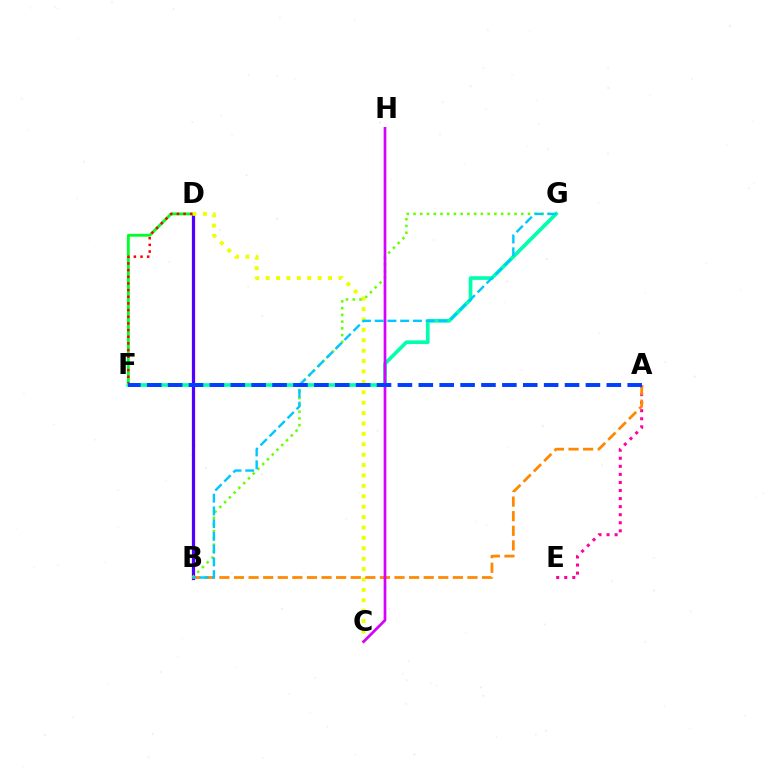{('D', 'F'): [{'color': '#00ff27', 'line_style': 'solid', 'thickness': 2.05}, {'color': '#ff0000', 'line_style': 'dotted', 'thickness': 1.81}], ('A', 'E'): [{'color': '#ff00a0', 'line_style': 'dotted', 'thickness': 2.19}], ('B', 'D'): [{'color': '#4f00ff', 'line_style': 'solid', 'thickness': 2.32}], ('F', 'G'): [{'color': '#00ffaf', 'line_style': 'solid', 'thickness': 2.66}], ('C', 'D'): [{'color': '#eeff00', 'line_style': 'dotted', 'thickness': 2.83}], ('A', 'B'): [{'color': '#ff8800', 'line_style': 'dashed', 'thickness': 1.98}], ('B', 'G'): [{'color': '#66ff00', 'line_style': 'dotted', 'thickness': 1.83}, {'color': '#00c7ff', 'line_style': 'dashed', 'thickness': 1.73}], ('C', 'H'): [{'color': '#d600ff', 'line_style': 'solid', 'thickness': 1.96}], ('A', 'F'): [{'color': '#003fff', 'line_style': 'dashed', 'thickness': 2.84}]}